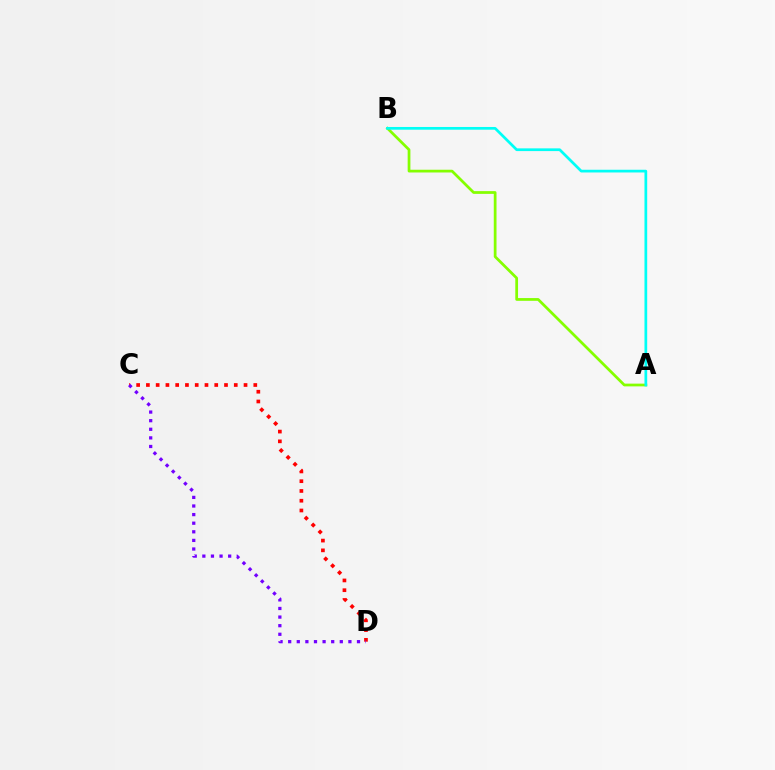{('C', 'D'): [{'color': '#ff0000', 'line_style': 'dotted', 'thickness': 2.65}, {'color': '#7200ff', 'line_style': 'dotted', 'thickness': 2.34}], ('A', 'B'): [{'color': '#84ff00', 'line_style': 'solid', 'thickness': 1.98}, {'color': '#00fff6', 'line_style': 'solid', 'thickness': 1.96}]}